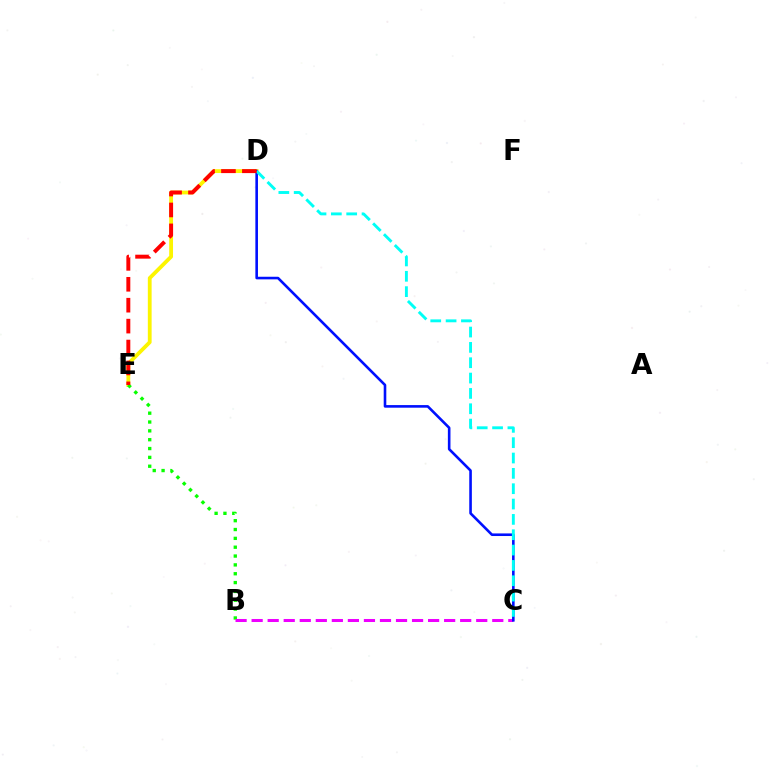{('D', 'E'): [{'color': '#fcf500', 'line_style': 'solid', 'thickness': 2.74}, {'color': '#ff0000', 'line_style': 'dashed', 'thickness': 2.84}], ('B', 'E'): [{'color': '#08ff00', 'line_style': 'dotted', 'thickness': 2.4}], ('B', 'C'): [{'color': '#ee00ff', 'line_style': 'dashed', 'thickness': 2.18}], ('C', 'D'): [{'color': '#0010ff', 'line_style': 'solid', 'thickness': 1.87}, {'color': '#00fff6', 'line_style': 'dashed', 'thickness': 2.08}]}